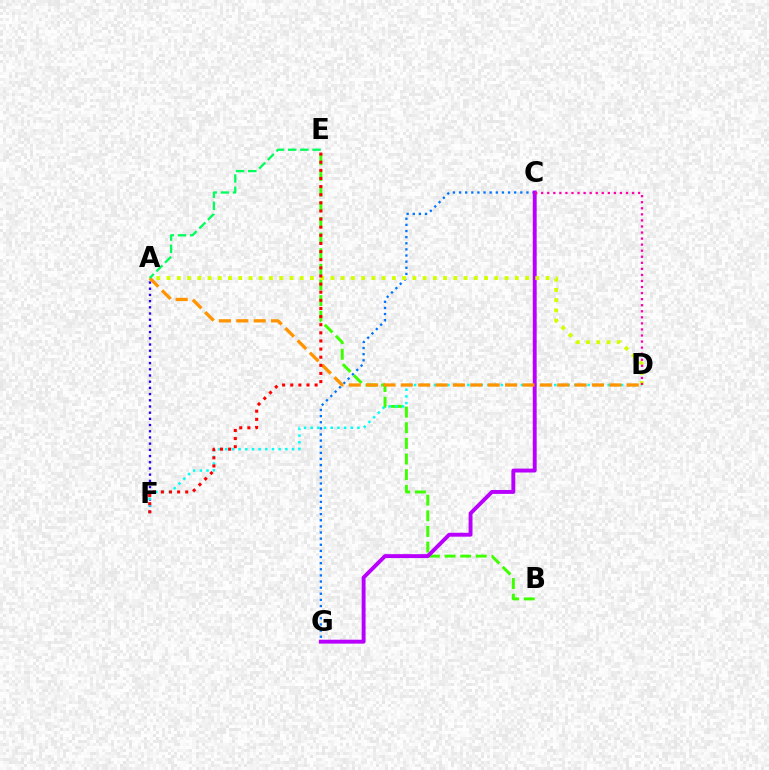{('C', 'G'): [{'color': '#0074ff', 'line_style': 'dotted', 'thickness': 1.66}, {'color': '#b900ff', 'line_style': 'solid', 'thickness': 2.81}], ('B', 'E'): [{'color': '#3dff00', 'line_style': 'dashed', 'thickness': 2.12}], ('A', 'F'): [{'color': '#2500ff', 'line_style': 'dotted', 'thickness': 1.68}], ('D', 'F'): [{'color': '#00fff6', 'line_style': 'dotted', 'thickness': 1.81}], ('A', 'D'): [{'color': '#d1ff00', 'line_style': 'dotted', 'thickness': 2.78}, {'color': '#ff9400', 'line_style': 'dashed', 'thickness': 2.36}], ('C', 'D'): [{'color': '#ff00ac', 'line_style': 'dotted', 'thickness': 1.65}], ('A', 'E'): [{'color': '#00ff5c', 'line_style': 'dashed', 'thickness': 1.66}], ('E', 'F'): [{'color': '#ff0000', 'line_style': 'dotted', 'thickness': 2.21}]}